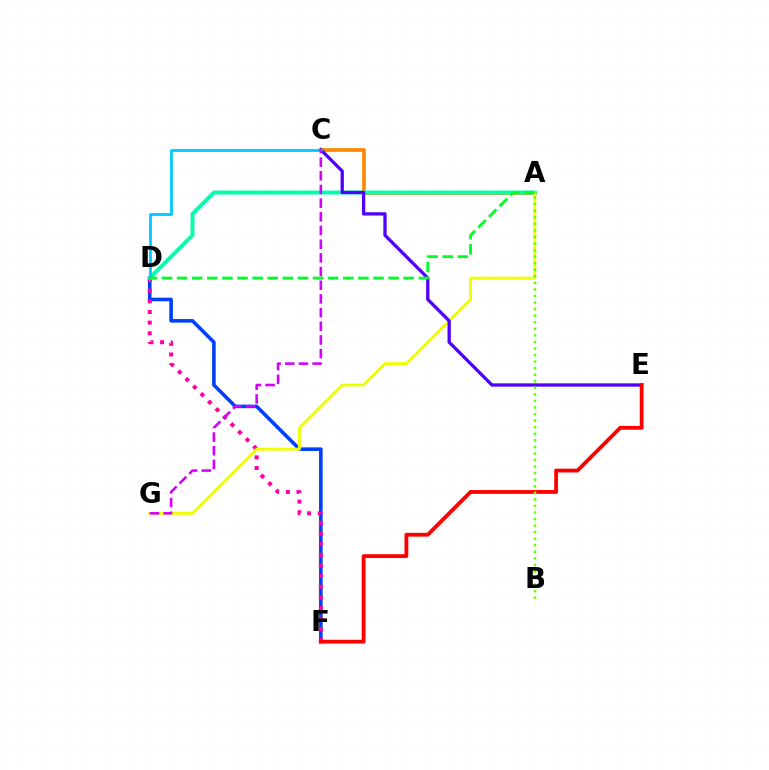{('D', 'F'): [{'color': '#003fff', 'line_style': 'solid', 'thickness': 2.58}, {'color': '#ff00a0', 'line_style': 'dotted', 'thickness': 2.89}], ('A', 'C'): [{'color': '#ff8800', 'line_style': 'solid', 'thickness': 2.66}], ('A', 'D'): [{'color': '#00ffaf', 'line_style': 'solid', 'thickness': 2.83}, {'color': '#00ff27', 'line_style': 'dashed', 'thickness': 2.05}], ('A', 'G'): [{'color': '#eeff00', 'line_style': 'solid', 'thickness': 2.05}], ('C', 'E'): [{'color': '#4f00ff', 'line_style': 'solid', 'thickness': 2.37}], ('E', 'F'): [{'color': '#ff0000', 'line_style': 'solid', 'thickness': 2.75}], ('C', 'D'): [{'color': '#00c7ff', 'line_style': 'solid', 'thickness': 2.0}], ('C', 'G'): [{'color': '#d600ff', 'line_style': 'dashed', 'thickness': 1.86}], ('A', 'B'): [{'color': '#66ff00', 'line_style': 'dotted', 'thickness': 1.78}]}